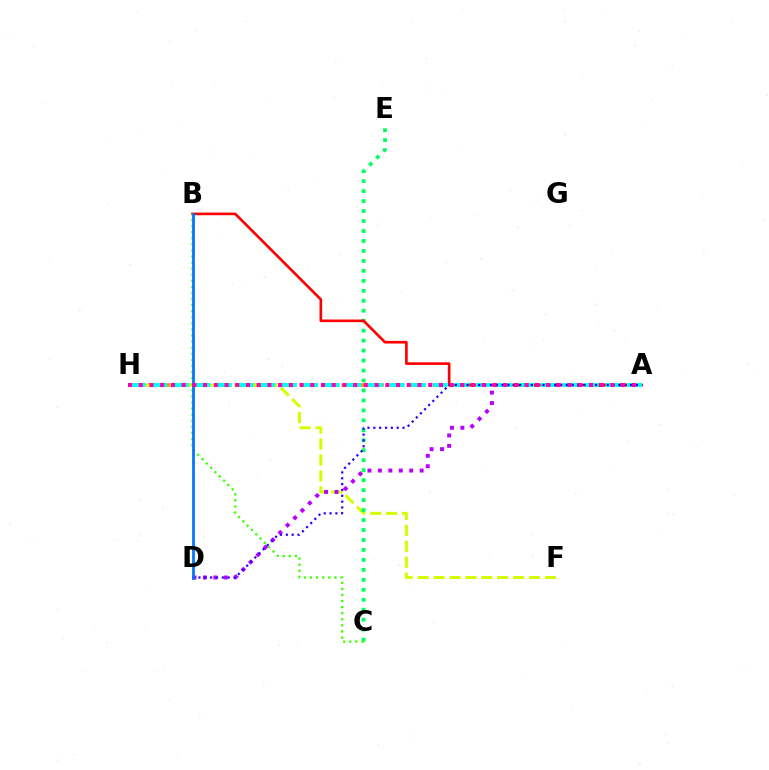{('A', 'H'): [{'color': '#ff9400', 'line_style': 'dotted', 'thickness': 2.64}, {'color': '#00fff6', 'line_style': 'dashed', 'thickness': 2.93}, {'color': '#ff00ac', 'line_style': 'dotted', 'thickness': 2.91}], ('F', 'H'): [{'color': '#d1ff00', 'line_style': 'dashed', 'thickness': 2.17}], ('C', 'E'): [{'color': '#00ff5c', 'line_style': 'dotted', 'thickness': 2.71}], ('A', 'D'): [{'color': '#b900ff', 'line_style': 'dotted', 'thickness': 2.84}, {'color': '#2500ff', 'line_style': 'dotted', 'thickness': 1.59}], ('A', 'B'): [{'color': '#ff0000', 'line_style': 'solid', 'thickness': 1.9}], ('B', 'C'): [{'color': '#3dff00', 'line_style': 'dotted', 'thickness': 1.65}], ('B', 'D'): [{'color': '#0074ff', 'line_style': 'solid', 'thickness': 1.97}]}